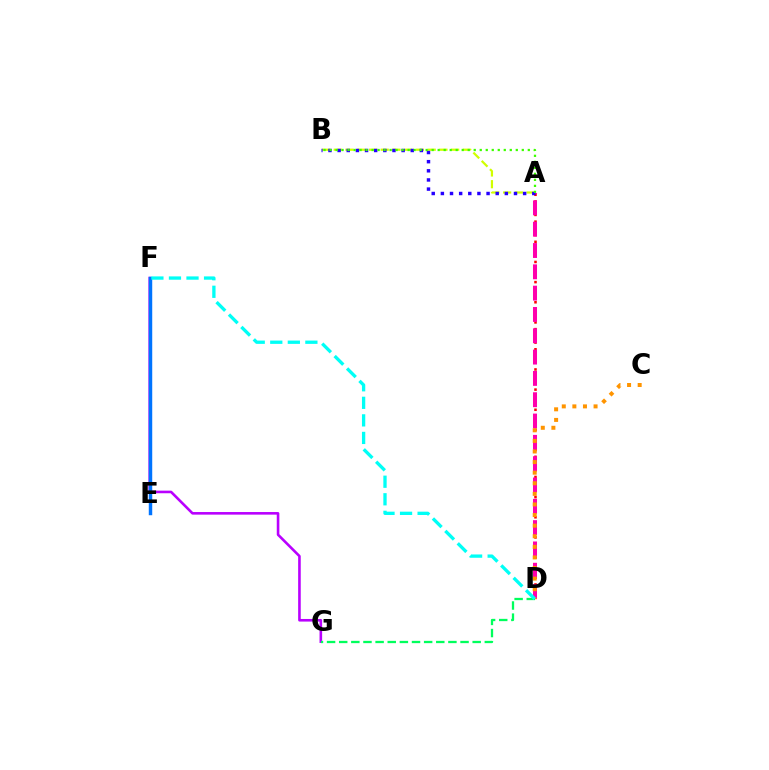{('A', 'D'): [{'color': '#ff0000', 'line_style': 'dotted', 'thickness': 1.83}, {'color': '#ff00ac', 'line_style': 'dashed', 'thickness': 2.9}], ('F', 'G'): [{'color': '#b900ff', 'line_style': 'solid', 'thickness': 1.87}], ('C', 'D'): [{'color': '#ff9400', 'line_style': 'dotted', 'thickness': 2.88}], ('A', 'B'): [{'color': '#d1ff00', 'line_style': 'dashed', 'thickness': 1.6}, {'color': '#2500ff', 'line_style': 'dotted', 'thickness': 2.48}, {'color': '#3dff00', 'line_style': 'dotted', 'thickness': 1.63}], ('D', 'G'): [{'color': '#00ff5c', 'line_style': 'dashed', 'thickness': 1.65}], ('E', 'F'): [{'color': '#0074ff', 'line_style': 'solid', 'thickness': 2.48}], ('D', 'F'): [{'color': '#00fff6', 'line_style': 'dashed', 'thickness': 2.38}]}